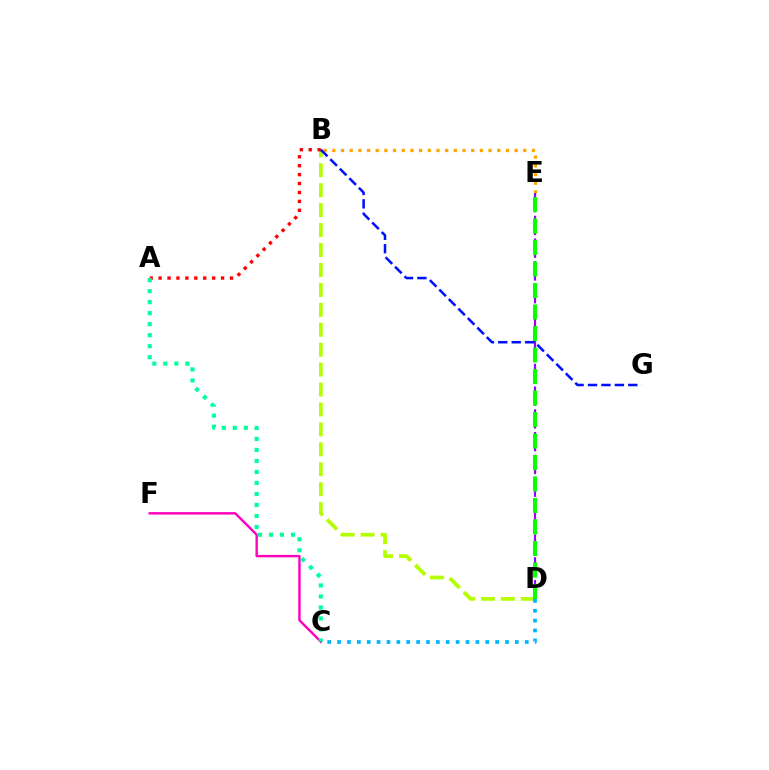{('C', 'F'): [{'color': '#ff00bd', 'line_style': 'solid', 'thickness': 1.75}], ('B', 'D'): [{'color': '#b3ff00', 'line_style': 'dashed', 'thickness': 2.71}], ('C', 'D'): [{'color': '#00b5ff', 'line_style': 'dotted', 'thickness': 2.68}], ('B', 'E'): [{'color': '#ffa500', 'line_style': 'dotted', 'thickness': 2.36}], ('D', 'E'): [{'color': '#9b00ff', 'line_style': 'dashed', 'thickness': 1.55}, {'color': '#08ff00', 'line_style': 'dashed', 'thickness': 2.92}], ('A', 'B'): [{'color': '#ff0000', 'line_style': 'dotted', 'thickness': 2.42}], ('A', 'C'): [{'color': '#00ff9d', 'line_style': 'dotted', 'thickness': 2.99}], ('B', 'G'): [{'color': '#0010ff', 'line_style': 'dashed', 'thickness': 1.82}]}